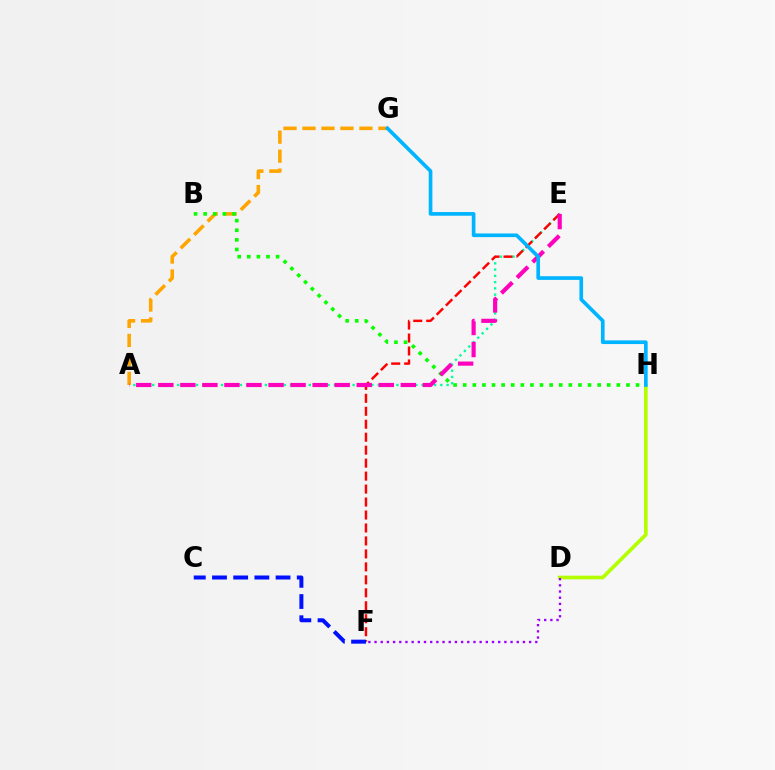{('A', 'G'): [{'color': '#ffa500', 'line_style': 'dashed', 'thickness': 2.58}], ('D', 'H'): [{'color': '#b3ff00', 'line_style': 'solid', 'thickness': 2.63}], ('A', 'E'): [{'color': '#00ff9d', 'line_style': 'dotted', 'thickness': 1.7}, {'color': '#ff00bd', 'line_style': 'dashed', 'thickness': 2.99}], ('D', 'F'): [{'color': '#9b00ff', 'line_style': 'dotted', 'thickness': 1.68}], ('E', 'F'): [{'color': '#ff0000', 'line_style': 'dashed', 'thickness': 1.76}], ('B', 'H'): [{'color': '#08ff00', 'line_style': 'dotted', 'thickness': 2.61}], ('G', 'H'): [{'color': '#00b5ff', 'line_style': 'solid', 'thickness': 2.64}], ('C', 'F'): [{'color': '#0010ff', 'line_style': 'dashed', 'thickness': 2.88}]}